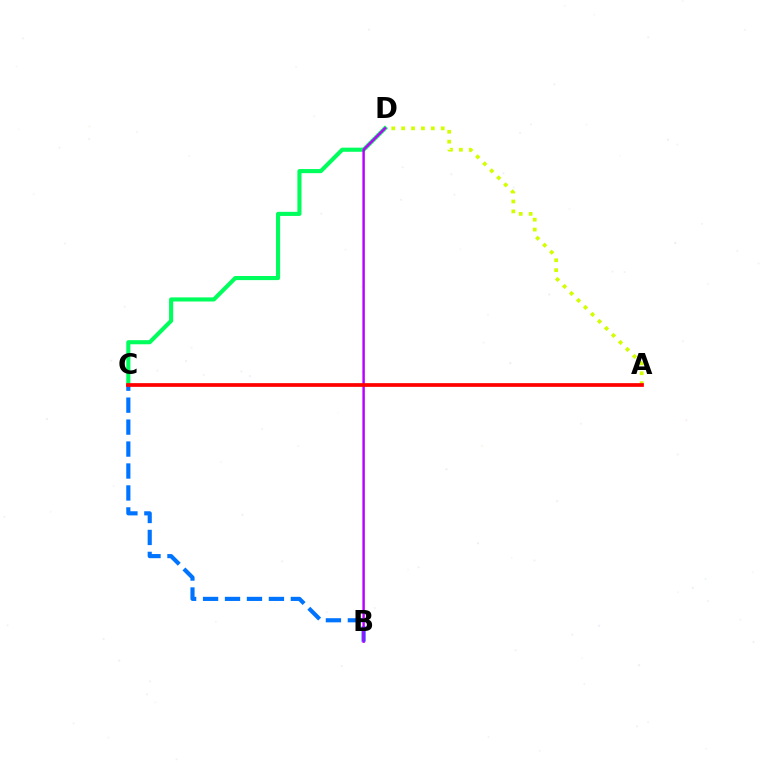{('C', 'D'): [{'color': '#00ff5c', 'line_style': 'solid', 'thickness': 2.96}], ('A', 'D'): [{'color': '#d1ff00', 'line_style': 'dotted', 'thickness': 2.69}], ('B', 'C'): [{'color': '#0074ff', 'line_style': 'dashed', 'thickness': 2.98}], ('B', 'D'): [{'color': '#b900ff', 'line_style': 'solid', 'thickness': 1.76}], ('A', 'C'): [{'color': '#ff0000', 'line_style': 'solid', 'thickness': 2.67}]}